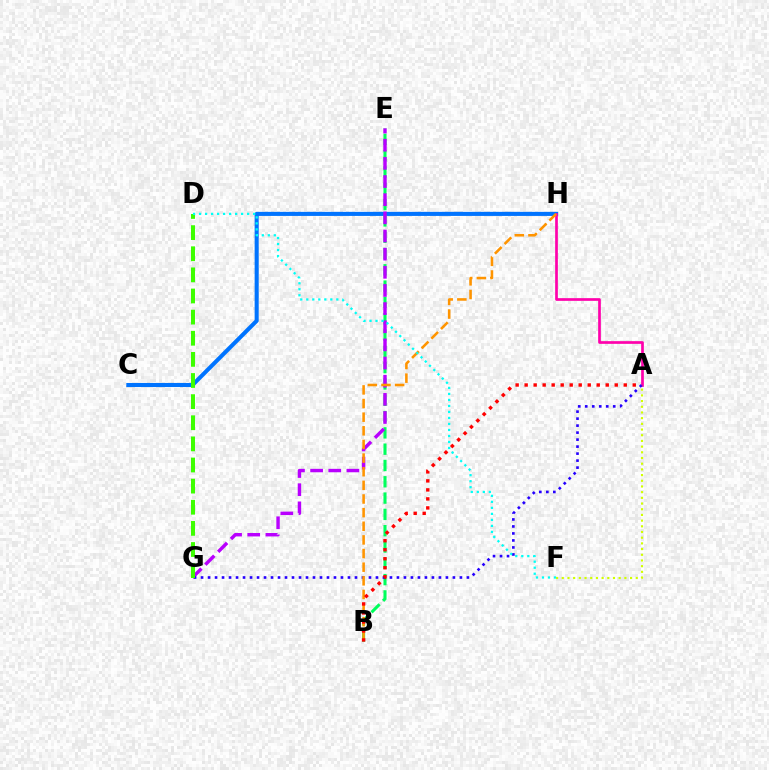{('C', 'H'): [{'color': '#0074ff', 'line_style': 'solid', 'thickness': 2.93}], ('B', 'E'): [{'color': '#00ff5c', 'line_style': 'dashed', 'thickness': 2.22}], ('A', 'H'): [{'color': '#ff00ac', 'line_style': 'solid', 'thickness': 1.93}], ('E', 'G'): [{'color': '#b900ff', 'line_style': 'dashed', 'thickness': 2.47}], ('A', 'G'): [{'color': '#2500ff', 'line_style': 'dotted', 'thickness': 1.9}], ('A', 'F'): [{'color': '#d1ff00', 'line_style': 'dotted', 'thickness': 1.55}], ('B', 'H'): [{'color': '#ff9400', 'line_style': 'dashed', 'thickness': 1.85}], ('A', 'B'): [{'color': '#ff0000', 'line_style': 'dotted', 'thickness': 2.45}], ('D', 'G'): [{'color': '#3dff00', 'line_style': 'dashed', 'thickness': 2.87}], ('D', 'F'): [{'color': '#00fff6', 'line_style': 'dotted', 'thickness': 1.63}]}